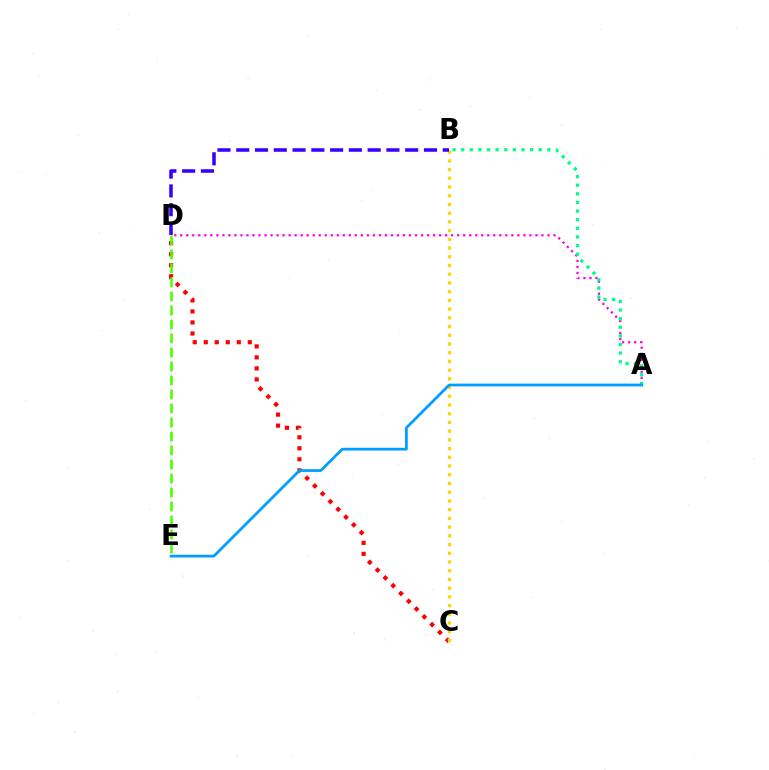{('C', 'D'): [{'color': '#ff0000', 'line_style': 'dotted', 'thickness': 2.99}], ('A', 'D'): [{'color': '#ff00ed', 'line_style': 'dotted', 'thickness': 1.64}], ('A', 'B'): [{'color': '#00ff86', 'line_style': 'dotted', 'thickness': 2.34}], ('B', 'C'): [{'color': '#ffd500', 'line_style': 'dotted', 'thickness': 2.37}], ('A', 'E'): [{'color': '#009eff', 'line_style': 'solid', 'thickness': 1.98}], ('D', 'E'): [{'color': '#4fff00', 'line_style': 'dashed', 'thickness': 1.9}], ('B', 'D'): [{'color': '#3700ff', 'line_style': 'dashed', 'thickness': 2.55}]}